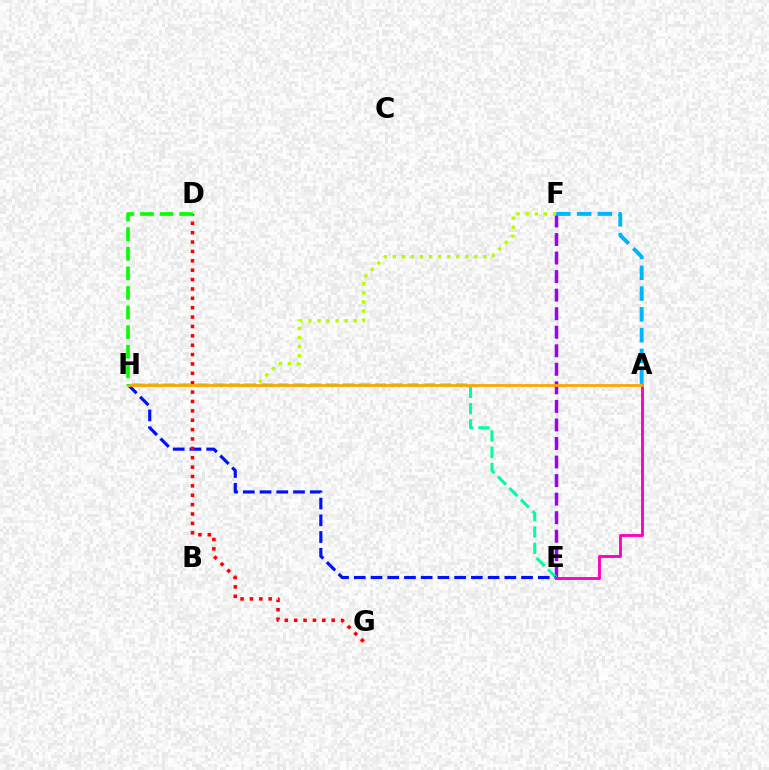{('E', 'F'): [{'color': '#9b00ff', 'line_style': 'dashed', 'thickness': 2.52}], ('E', 'H'): [{'color': '#00ff9d', 'line_style': 'dashed', 'thickness': 2.21}, {'color': '#0010ff', 'line_style': 'dashed', 'thickness': 2.27}], ('F', 'H'): [{'color': '#b3ff00', 'line_style': 'dotted', 'thickness': 2.46}], ('A', 'F'): [{'color': '#00b5ff', 'line_style': 'dashed', 'thickness': 2.82}], ('A', 'E'): [{'color': '#ff00bd', 'line_style': 'solid', 'thickness': 2.06}], ('D', 'G'): [{'color': '#ff0000', 'line_style': 'dotted', 'thickness': 2.55}], ('A', 'H'): [{'color': '#ffa500', 'line_style': 'solid', 'thickness': 1.99}], ('D', 'H'): [{'color': '#08ff00', 'line_style': 'dashed', 'thickness': 2.66}]}